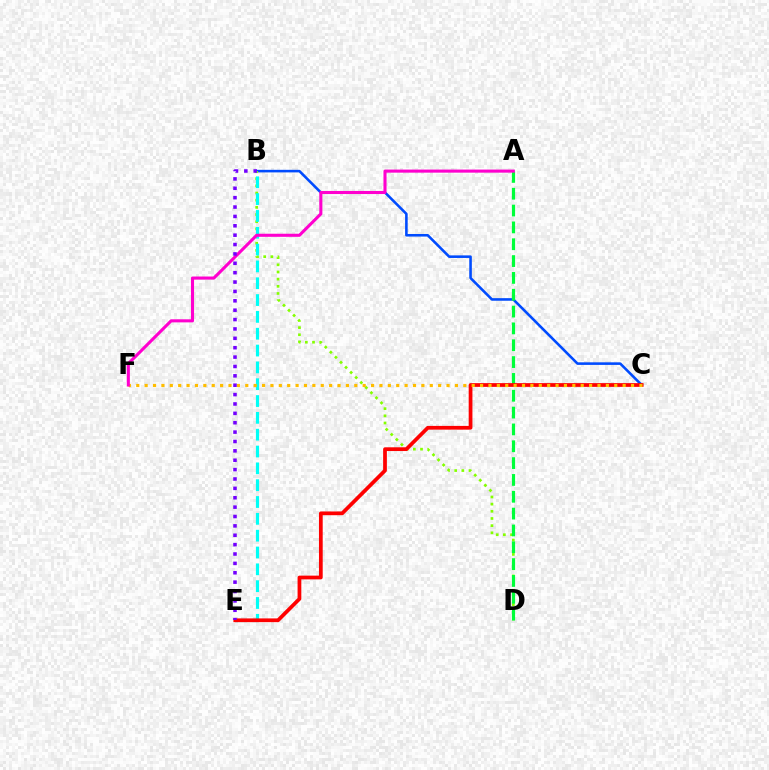{('B', 'C'): [{'color': '#004bff', 'line_style': 'solid', 'thickness': 1.86}], ('B', 'D'): [{'color': '#84ff00', 'line_style': 'dotted', 'thickness': 1.95}], ('B', 'E'): [{'color': '#00fff6', 'line_style': 'dashed', 'thickness': 2.29}, {'color': '#7200ff', 'line_style': 'dotted', 'thickness': 2.55}], ('A', 'D'): [{'color': '#00ff39', 'line_style': 'dashed', 'thickness': 2.29}], ('C', 'E'): [{'color': '#ff0000', 'line_style': 'solid', 'thickness': 2.69}], ('C', 'F'): [{'color': '#ffbd00', 'line_style': 'dotted', 'thickness': 2.28}], ('A', 'F'): [{'color': '#ff00cf', 'line_style': 'solid', 'thickness': 2.22}]}